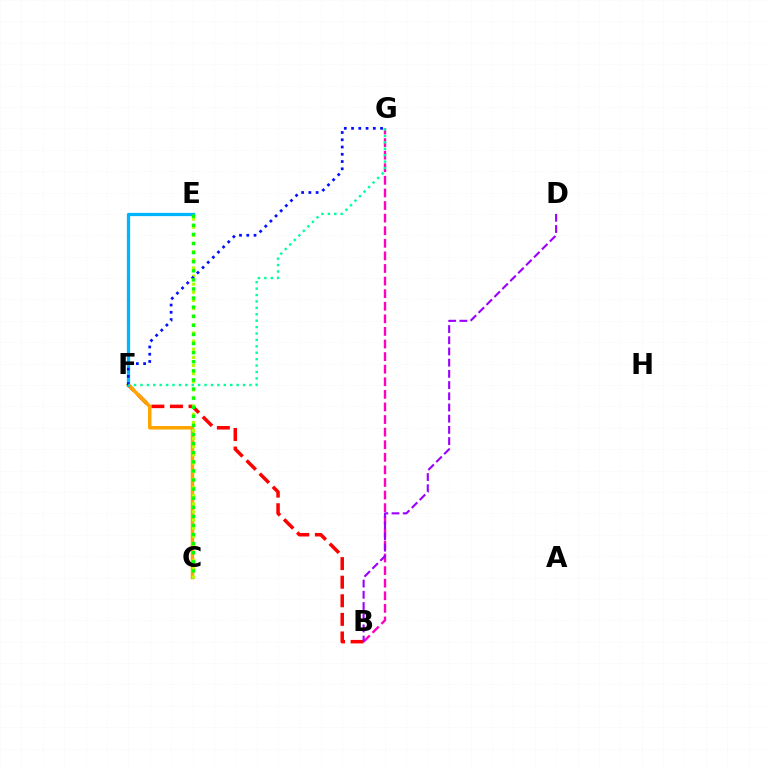{('B', 'F'): [{'color': '#ff0000', 'line_style': 'dashed', 'thickness': 2.53}], ('C', 'F'): [{'color': '#ffa500', 'line_style': 'solid', 'thickness': 2.53}], ('E', 'F'): [{'color': '#00b5ff', 'line_style': 'solid', 'thickness': 2.35}], ('C', 'E'): [{'color': '#b3ff00', 'line_style': 'dotted', 'thickness': 2.21}, {'color': '#08ff00', 'line_style': 'dotted', 'thickness': 2.47}], ('F', 'G'): [{'color': '#0010ff', 'line_style': 'dotted', 'thickness': 1.97}, {'color': '#00ff9d', 'line_style': 'dotted', 'thickness': 1.74}], ('B', 'G'): [{'color': '#ff00bd', 'line_style': 'dashed', 'thickness': 1.71}], ('B', 'D'): [{'color': '#9b00ff', 'line_style': 'dashed', 'thickness': 1.52}]}